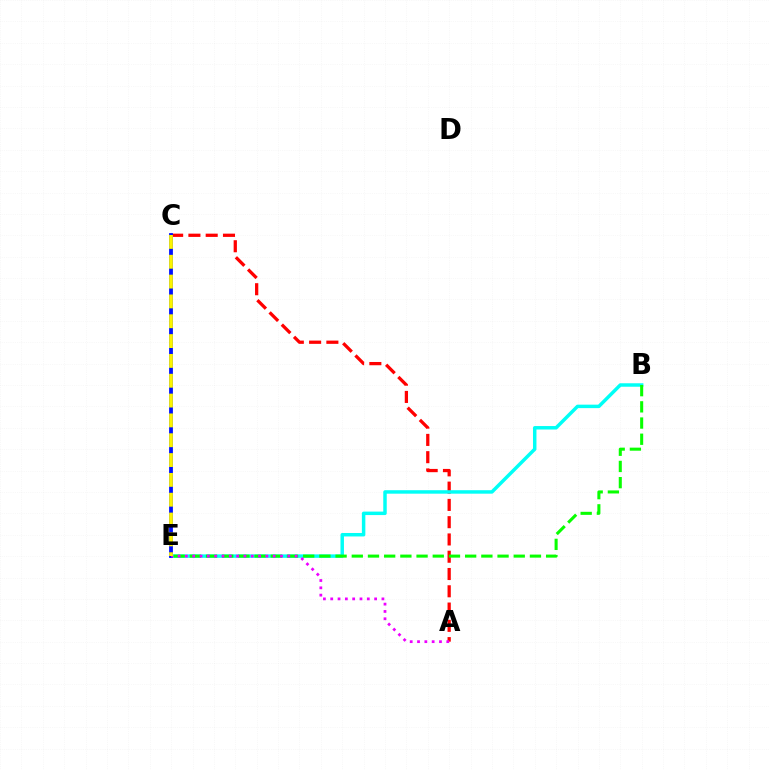{('A', 'C'): [{'color': '#ff0000', 'line_style': 'dashed', 'thickness': 2.35}], ('B', 'E'): [{'color': '#00fff6', 'line_style': 'solid', 'thickness': 2.5}, {'color': '#08ff00', 'line_style': 'dashed', 'thickness': 2.2}], ('C', 'E'): [{'color': '#0010ff', 'line_style': 'solid', 'thickness': 2.74}, {'color': '#fcf500', 'line_style': 'dashed', 'thickness': 2.69}], ('A', 'E'): [{'color': '#ee00ff', 'line_style': 'dotted', 'thickness': 1.99}]}